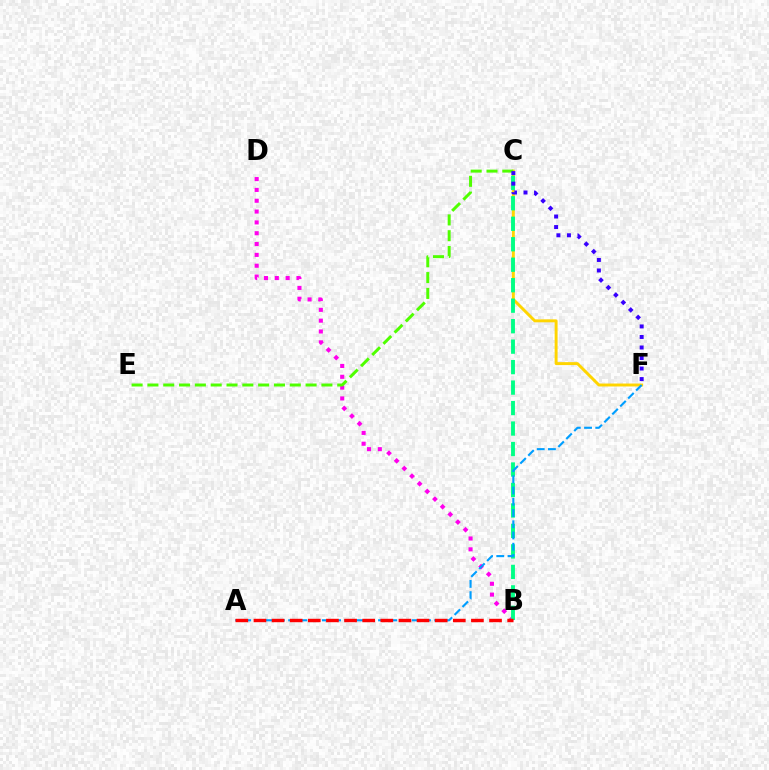{('B', 'D'): [{'color': '#ff00ed', 'line_style': 'dotted', 'thickness': 2.94}], ('C', 'F'): [{'color': '#ffd500', 'line_style': 'solid', 'thickness': 2.11}, {'color': '#3700ff', 'line_style': 'dotted', 'thickness': 2.86}], ('C', 'E'): [{'color': '#4fff00', 'line_style': 'dashed', 'thickness': 2.15}], ('B', 'C'): [{'color': '#00ff86', 'line_style': 'dashed', 'thickness': 2.78}], ('A', 'F'): [{'color': '#009eff', 'line_style': 'dashed', 'thickness': 1.53}], ('A', 'B'): [{'color': '#ff0000', 'line_style': 'dashed', 'thickness': 2.46}]}